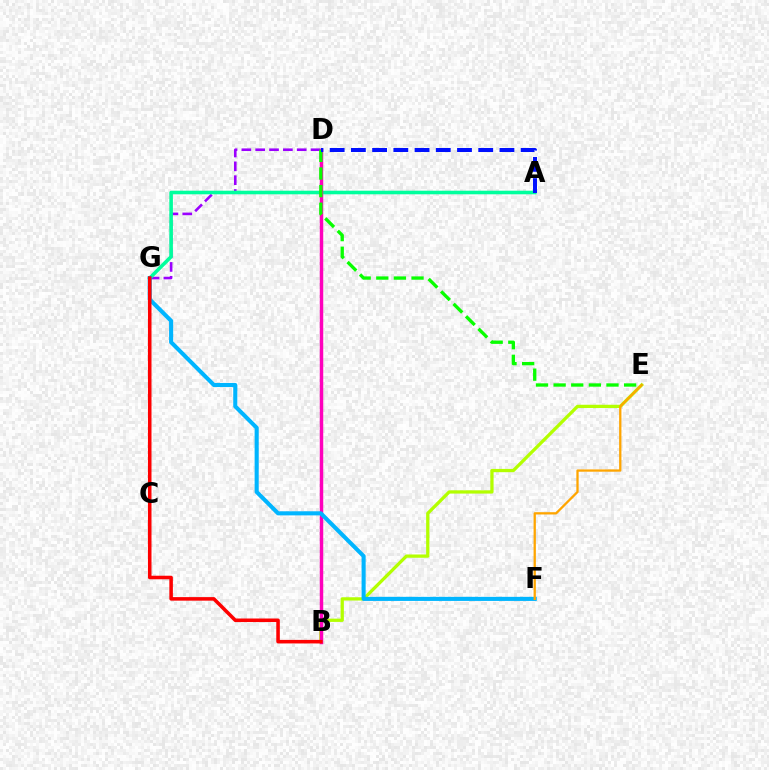{('B', 'E'): [{'color': '#b3ff00', 'line_style': 'solid', 'thickness': 2.36}], ('D', 'G'): [{'color': '#9b00ff', 'line_style': 'dashed', 'thickness': 1.88}], ('A', 'G'): [{'color': '#00ff9d', 'line_style': 'solid', 'thickness': 2.58}], ('B', 'D'): [{'color': '#ff00bd', 'line_style': 'solid', 'thickness': 2.49}], ('F', 'G'): [{'color': '#00b5ff', 'line_style': 'solid', 'thickness': 2.94}], ('E', 'F'): [{'color': '#ffa500', 'line_style': 'solid', 'thickness': 1.65}], ('D', 'E'): [{'color': '#08ff00', 'line_style': 'dashed', 'thickness': 2.39}], ('A', 'D'): [{'color': '#0010ff', 'line_style': 'dashed', 'thickness': 2.88}], ('B', 'G'): [{'color': '#ff0000', 'line_style': 'solid', 'thickness': 2.55}]}